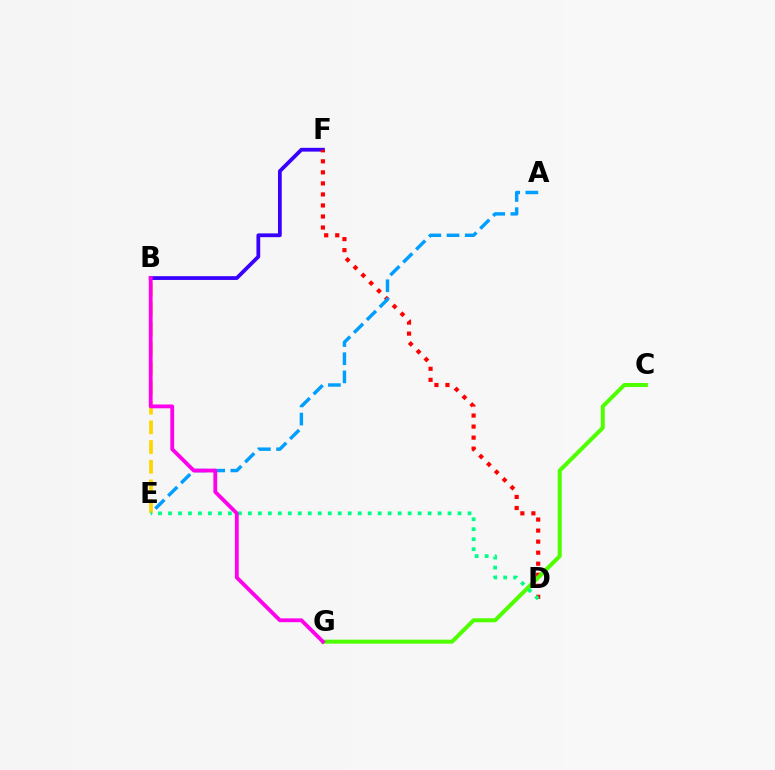{('B', 'F'): [{'color': '#3700ff', 'line_style': 'solid', 'thickness': 2.71}], ('D', 'F'): [{'color': '#ff0000', 'line_style': 'dotted', 'thickness': 3.0}], ('A', 'E'): [{'color': '#009eff', 'line_style': 'dashed', 'thickness': 2.47}], ('C', 'G'): [{'color': '#4fff00', 'line_style': 'solid', 'thickness': 2.89}], ('B', 'E'): [{'color': '#ffd500', 'line_style': 'dashed', 'thickness': 2.68}], ('D', 'E'): [{'color': '#00ff86', 'line_style': 'dotted', 'thickness': 2.71}], ('B', 'G'): [{'color': '#ff00ed', 'line_style': 'solid', 'thickness': 2.75}]}